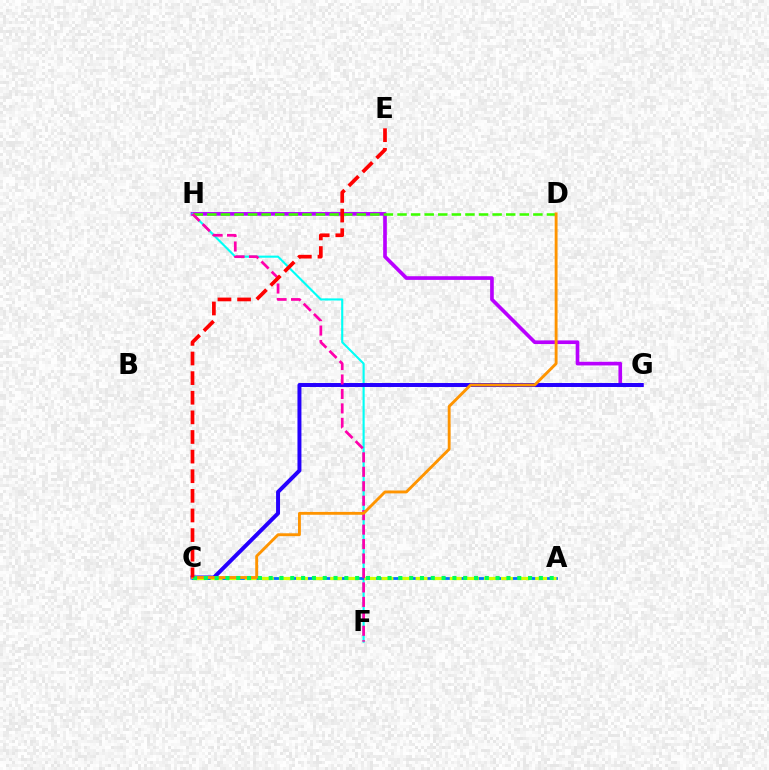{('G', 'H'): [{'color': '#b900ff', 'line_style': 'solid', 'thickness': 2.64}], ('F', 'H'): [{'color': '#00fff6', 'line_style': 'solid', 'thickness': 1.53}, {'color': '#ff00ac', 'line_style': 'dashed', 'thickness': 1.96}], ('D', 'H'): [{'color': '#3dff00', 'line_style': 'dashed', 'thickness': 1.85}], ('C', 'G'): [{'color': '#2500ff', 'line_style': 'solid', 'thickness': 2.85}], ('A', 'C'): [{'color': '#0074ff', 'line_style': 'solid', 'thickness': 2.01}, {'color': '#d1ff00', 'line_style': 'dashed', 'thickness': 2.32}, {'color': '#00ff5c', 'line_style': 'dotted', 'thickness': 2.94}], ('C', 'D'): [{'color': '#ff9400', 'line_style': 'solid', 'thickness': 2.07}], ('C', 'E'): [{'color': '#ff0000', 'line_style': 'dashed', 'thickness': 2.67}]}